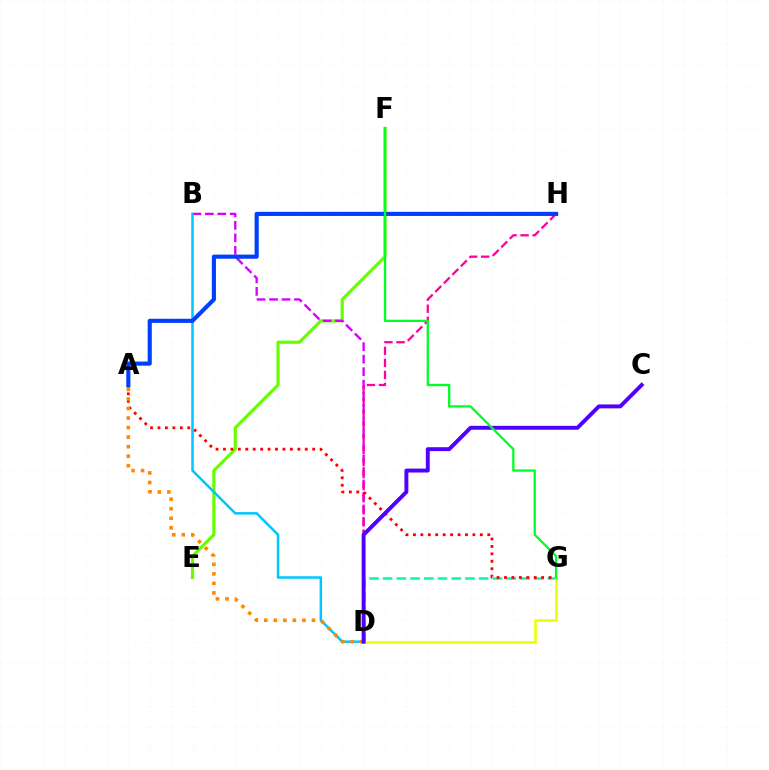{('E', 'F'): [{'color': '#66ff00', 'line_style': 'solid', 'thickness': 2.29}], ('B', 'D'): [{'color': '#d600ff', 'line_style': 'dashed', 'thickness': 1.69}, {'color': '#00c7ff', 'line_style': 'solid', 'thickness': 1.81}], ('D', 'H'): [{'color': '#ff00a0', 'line_style': 'dashed', 'thickness': 1.64}], ('D', 'G'): [{'color': '#00ffaf', 'line_style': 'dashed', 'thickness': 1.86}, {'color': '#eeff00', 'line_style': 'solid', 'thickness': 1.9}], ('A', 'G'): [{'color': '#ff0000', 'line_style': 'dotted', 'thickness': 2.02}], ('A', 'H'): [{'color': '#003fff', 'line_style': 'solid', 'thickness': 2.97}], ('A', 'D'): [{'color': '#ff8800', 'line_style': 'dotted', 'thickness': 2.59}], ('C', 'D'): [{'color': '#4f00ff', 'line_style': 'solid', 'thickness': 2.82}], ('F', 'G'): [{'color': '#00ff27', 'line_style': 'solid', 'thickness': 1.66}]}